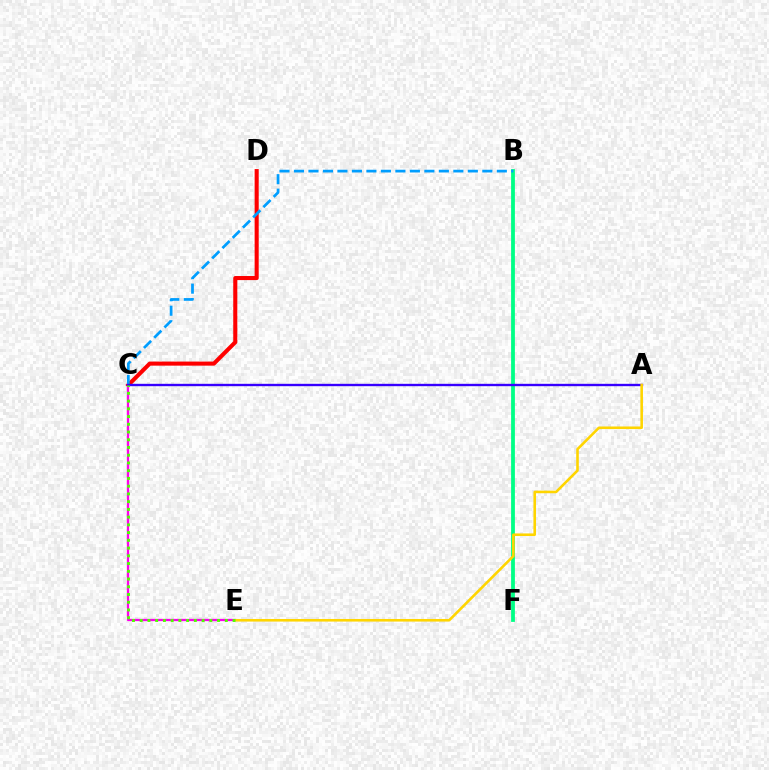{('C', 'D'): [{'color': '#ff0000', 'line_style': 'solid', 'thickness': 2.93}], ('C', 'E'): [{'color': '#ff00ed', 'line_style': 'solid', 'thickness': 1.65}, {'color': '#4fff00', 'line_style': 'dotted', 'thickness': 2.1}], ('B', 'F'): [{'color': '#00ff86', 'line_style': 'solid', 'thickness': 2.73}], ('B', 'C'): [{'color': '#009eff', 'line_style': 'dashed', 'thickness': 1.97}], ('A', 'C'): [{'color': '#3700ff', 'line_style': 'solid', 'thickness': 1.7}], ('A', 'E'): [{'color': '#ffd500', 'line_style': 'solid', 'thickness': 1.87}]}